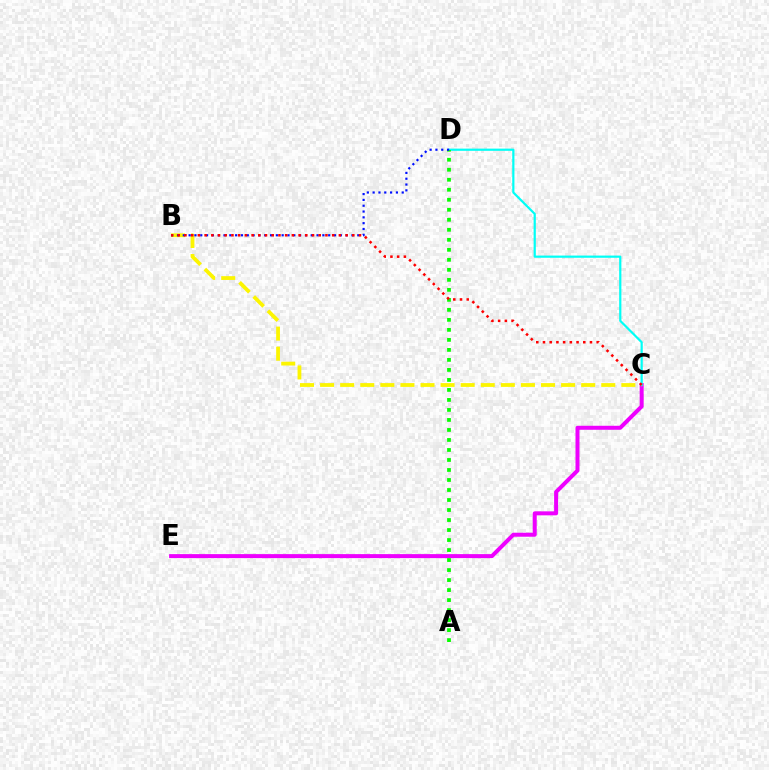{('C', 'E'): [{'color': '#ee00ff', 'line_style': 'solid', 'thickness': 2.88}], ('C', 'D'): [{'color': '#00fff6', 'line_style': 'solid', 'thickness': 1.59}], ('B', 'C'): [{'color': '#fcf500', 'line_style': 'dashed', 'thickness': 2.73}, {'color': '#ff0000', 'line_style': 'dotted', 'thickness': 1.82}], ('A', 'D'): [{'color': '#08ff00', 'line_style': 'dotted', 'thickness': 2.72}], ('B', 'D'): [{'color': '#0010ff', 'line_style': 'dotted', 'thickness': 1.58}]}